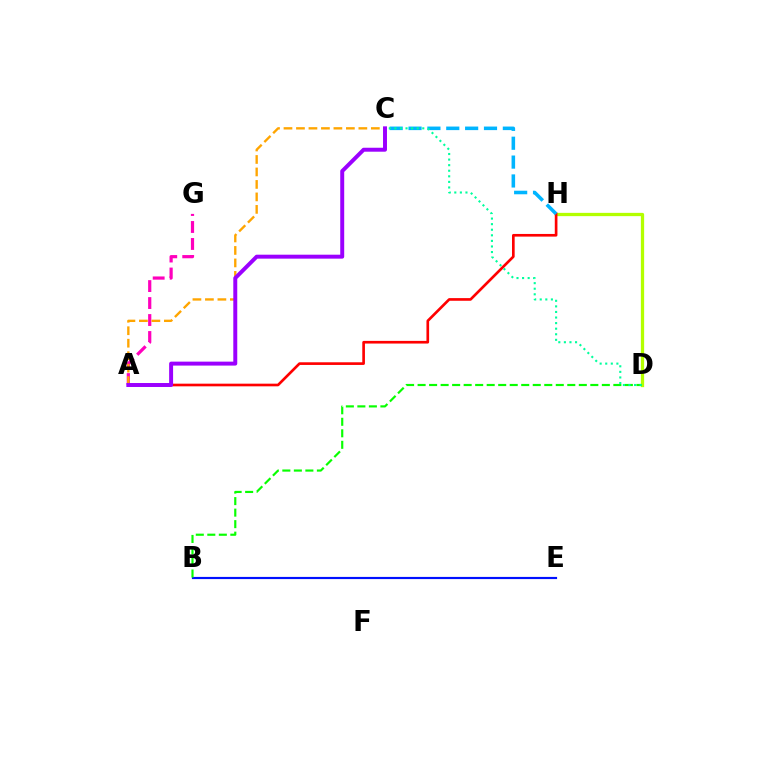{('B', 'E'): [{'color': '#0010ff', 'line_style': 'solid', 'thickness': 1.56}], ('A', 'G'): [{'color': '#ff00bd', 'line_style': 'dashed', 'thickness': 2.31}], ('D', 'H'): [{'color': '#b3ff00', 'line_style': 'solid', 'thickness': 2.36}], ('B', 'D'): [{'color': '#08ff00', 'line_style': 'dashed', 'thickness': 1.56}], ('A', 'C'): [{'color': '#ffa500', 'line_style': 'dashed', 'thickness': 1.7}, {'color': '#9b00ff', 'line_style': 'solid', 'thickness': 2.85}], ('A', 'H'): [{'color': '#ff0000', 'line_style': 'solid', 'thickness': 1.92}], ('C', 'H'): [{'color': '#00b5ff', 'line_style': 'dashed', 'thickness': 2.56}], ('C', 'D'): [{'color': '#00ff9d', 'line_style': 'dotted', 'thickness': 1.52}]}